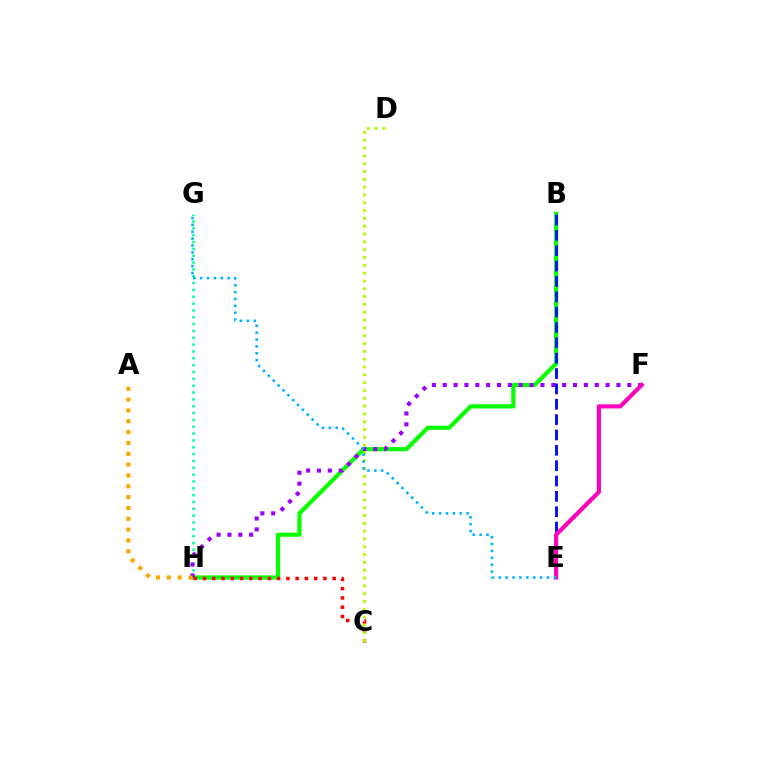{('B', 'H'): [{'color': '#08ff00', 'line_style': 'solid', 'thickness': 2.99}], ('G', 'H'): [{'color': '#00ff9d', 'line_style': 'dotted', 'thickness': 1.86}], ('F', 'H'): [{'color': '#9b00ff', 'line_style': 'dotted', 'thickness': 2.95}], ('A', 'H'): [{'color': '#ffa500', 'line_style': 'dotted', 'thickness': 2.94}], ('B', 'E'): [{'color': '#0010ff', 'line_style': 'dashed', 'thickness': 2.09}], ('C', 'H'): [{'color': '#ff0000', 'line_style': 'dotted', 'thickness': 2.52}], ('C', 'D'): [{'color': '#b3ff00', 'line_style': 'dotted', 'thickness': 2.12}], ('E', 'F'): [{'color': '#ff00bd', 'line_style': 'solid', 'thickness': 2.98}], ('E', 'G'): [{'color': '#00b5ff', 'line_style': 'dotted', 'thickness': 1.87}]}